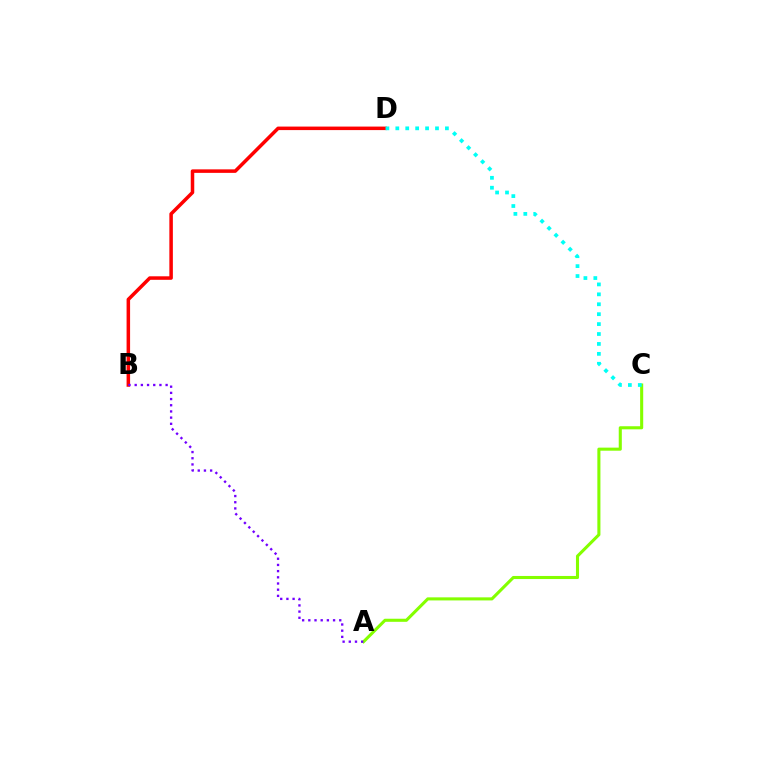{('A', 'C'): [{'color': '#84ff00', 'line_style': 'solid', 'thickness': 2.21}], ('B', 'D'): [{'color': '#ff0000', 'line_style': 'solid', 'thickness': 2.53}], ('C', 'D'): [{'color': '#00fff6', 'line_style': 'dotted', 'thickness': 2.7}], ('A', 'B'): [{'color': '#7200ff', 'line_style': 'dotted', 'thickness': 1.68}]}